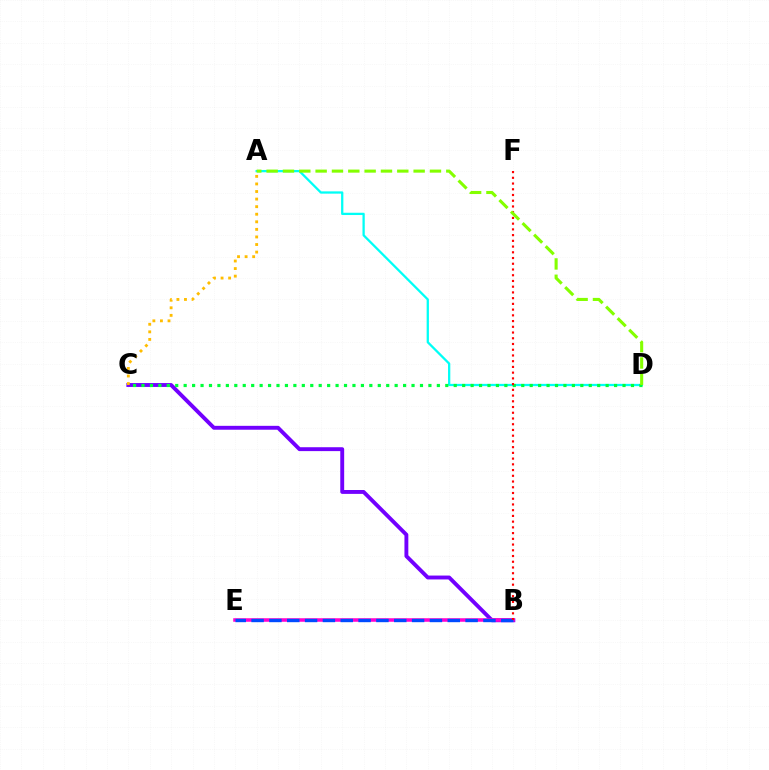{('A', 'D'): [{'color': '#00fff6', 'line_style': 'solid', 'thickness': 1.64}, {'color': '#84ff00', 'line_style': 'dashed', 'thickness': 2.22}], ('B', 'C'): [{'color': '#7200ff', 'line_style': 'solid', 'thickness': 2.8}], ('B', 'E'): [{'color': '#ff00cf', 'line_style': 'solid', 'thickness': 2.55}, {'color': '#004bff', 'line_style': 'dashed', 'thickness': 2.42}], ('C', 'D'): [{'color': '#00ff39', 'line_style': 'dotted', 'thickness': 2.29}], ('B', 'F'): [{'color': '#ff0000', 'line_style': 'dotted', 'thickness': 1.56}], ('A', 'C'): [{'color': '#ffbd00', 'line_style': 'dotted', 'thickness': 2.06}]}